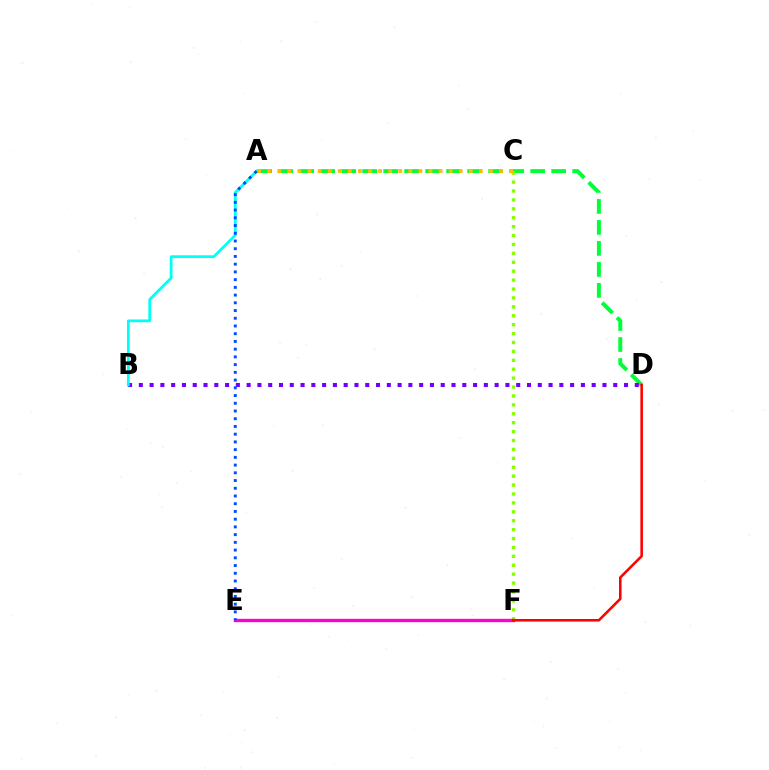{('A', 'D'): [{'color': '#00ff39', 'line_style': 'dashed', 'thickness': 2.85}], ('B', 'D'): [{'color': '#7200ff', 'line_style': 'dotted', 'thickness': 2.93}], ('C', 'F'): [{'color': '#84ff00', 'line_style': 'dotted', 'thickness': 2.42}], ('A', 'B'): [{'color': '#00fff6', 'line_style': 'solid', 'thickness': 2.0}], ('E', 'F'): [{'color': '#ff00cf', 'line_style': 'solid', 'thickness': 2.41}], ('D', 'F'): [{'color': '#ff0000', 'line_style': 'solid', 'thickness': 1.85}], ('A', 'C'): [{'color': '#ffbd00', 'line_style': 'dotted', 'thickness': 2.74}], ('A', 'E'): [{'color': '#004bff', 'line_style': 'dotted', 'thickness': 2.1}]}